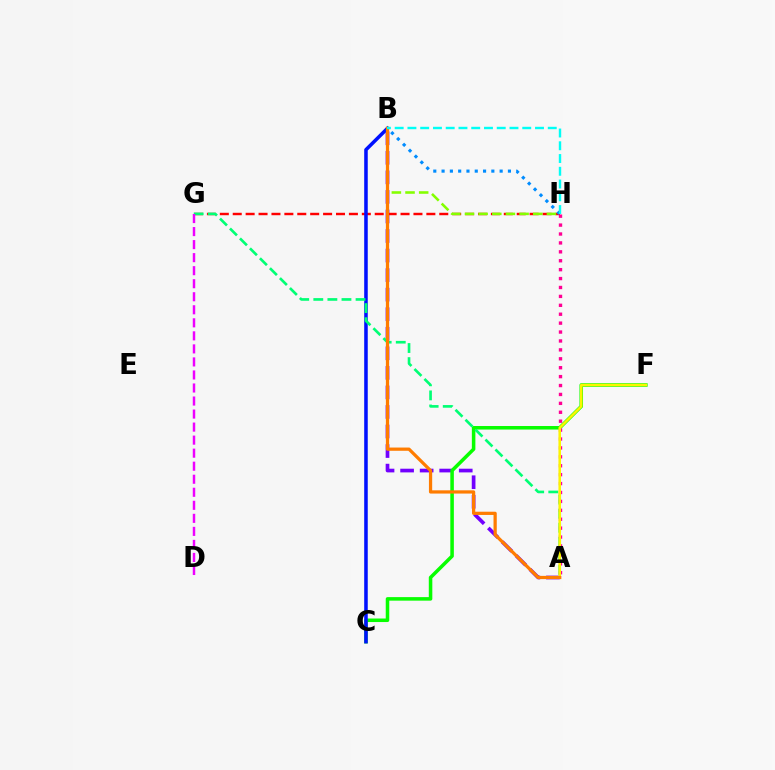{('A', 'B'): [{'color': '#7200ff', 'line_style': 'dashed', 'thickness': 2.66}, {'color': '#ff7c00', 'line_style': 'solid', 'thickness': 2.33}], ('C', 'F'): [{'color': '#08ff00', 'line_style': 'solid', 'thickness': 2.54}], ('G', 'H'): [{'color': '#ff0000', 'line_style': 'dashed', 'thickness': 1.75}], ('B', 'H'): [{'color': '#84ff00', 'line_style': 'dashed', 'thickness': 1.85}, {'color': '#008cff', 'line_style': 'dotted', 'thickness': 2.25}, {'color': '#00fff6', 'line_style': 'dashed', 'thickness': 1.73}], ('B', 'C'): [{'color': '#0010ff', 'line_style': 'solid', 'thickness': 2.55}], ('A', 'G'): [{'color': '#00ff74', 'line_style': 'dashed', 'thickness': 1.91}], ('A', 'H'): [{'color': '#ff0094', 'line_style': 'dotted', 'thickness': 2.42}], ('A', 'F'): [{'color': '#fcf500', 'line_style': 'solid', 'thickness': 1.83}], ('D', 'G'): [{'color': '#ee00ff', 'line_style': 'dashed', 'thickness': 1.77}]}